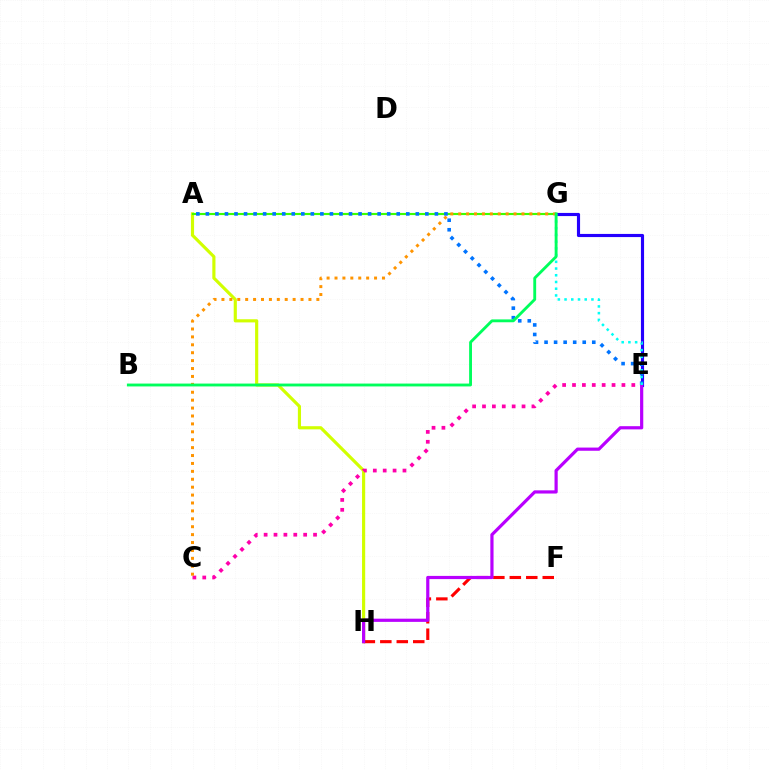{('E', 'G'): [{'color': '#2500ff', 'line_style': 'solid', 'thickness': 2.26}, {'color': '#00fff6', 'line_style': 'dotted', 'thickness': 1.83}], ('A', 'H'): [{'color': '#d1ff00', 'line_style': 'solid', 'thickness': 2.27}], ('F', 'H'): [{'color': '#ff0000', 'line_style': 'dashed', 'thickness': 2.24}], ('C', 'E'): [{'color': '#ff00ac', 'line_style': 'dotted', 'thickness': 2.69}], ('A', 'G'): [{'color': '#3dff00', 'line_style': 'solid', 'thickness': 1.54}], ('A', 'E'): [{'color': '#0074ff', 'line_style': 'dotted', 'thickness': 2.59}], ('E', 'H'): [{'color': '#b900ff', 'line_style': 'solid', 'thickness': 2.3}], ('C', 'G'): [{'color': '#ff9400', 'line_style': 'dotted', 'thickness': 2.15}], ('B', 'G'): [{'color': '#00ff5c', 'line_style': 'solid', 'thickness': 2.06}]}